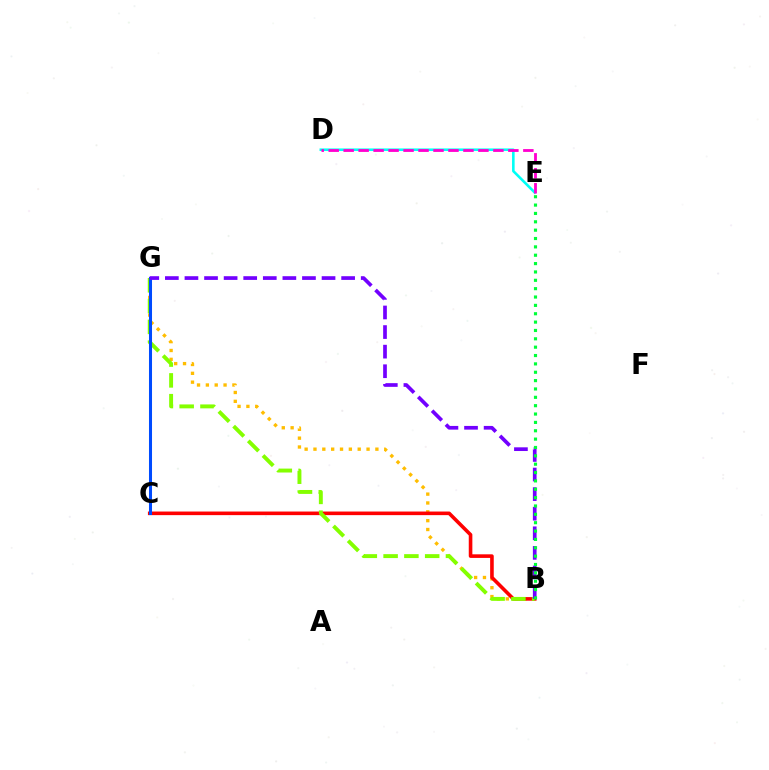{('B', 'G'): [{'color': '#ffbd00', 'line_style': 'dotted', 'thickness': 2.4}, {'color': '#84ff00', 'line_style': 'dashed', 'thickness': 2.82}, {'color': '#7200ff', 'line_style': 'dashed', 'thickness': 2.66}], ('B', 'C'): [{'color': '#ff0000', 'line_style': 'solid', 'thickness': 2.59}], ('C', 'G'): [{'color': '#004bff', 'line_style': 'solid', 'thickness': 2.19}], ('D', 'E'): [{'color': '#00fff6', 'line_style': 'solid', 'thickness': 1.87}, {'color': '#ff00cf', 'line_style': 'dashed', 'thickness': 2.03}], ('B', 'E'): [{'color': '#00ff39', 'line_style': 'dotted', 'thickness': 2.27}]}